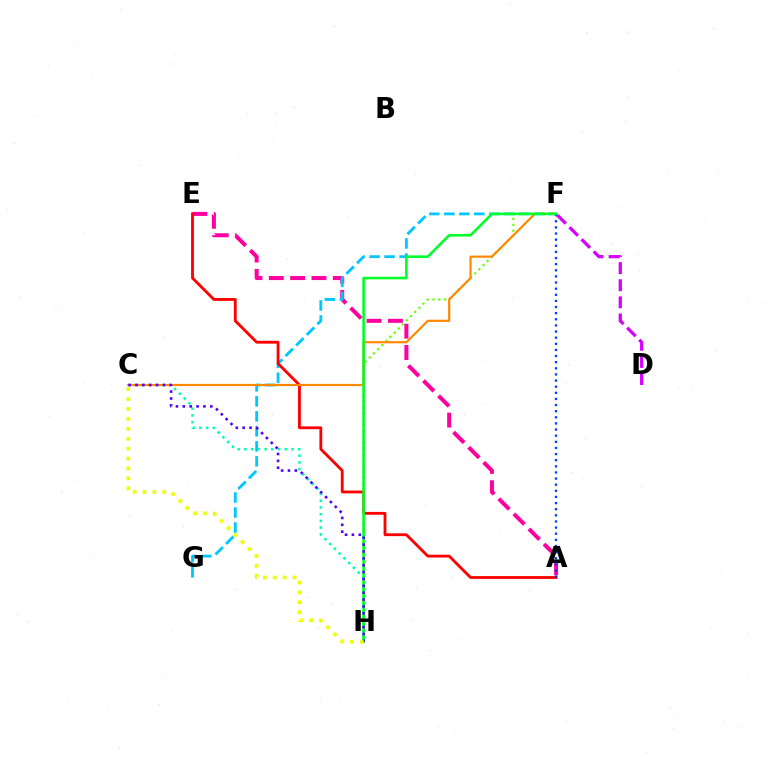{('A', 'E'): [{'color': '#ff00a0', 'line_style': 'dashed', 'thickness': 2.9}, {'color': '#ff0000', 'line_style': 'solid', 'thickness': 2.03}], ('F', 'G'): [{'color': '#00c7ff', 'line_style': 'dashed', 'thickness': 2.04}], ('F', 'H'): [{'color': '#66ff00', 'line_style': 'dotted', 'thickness': 1.59}, {'color': '#00ff27', 'line_style': 'solid', 'thickness': 1.86}], ('C', 'H'): [{'color': '#00ffaf', 'line_style': 'dotted', 'thickness': 1.83}, {'color': '#4f00ff', 'line_style': 'dotted', 'thickness': 1.87}, {'color': '#eeff00', 'line_style': 'dotted', 'thickness': 2.69}], ('C', 'F'): [{'color': '#ff8800', 'line_style': 'solid', 'thickness': 1.57}], ('A', 'F'): [{'color': '#003fff', 'line_style': 'dotted', 'thickness': 1.66}], ('D', 'F'): [{'color': '#d600ff', 'line_style': 'dashed', 'thickness': 2.32}]}